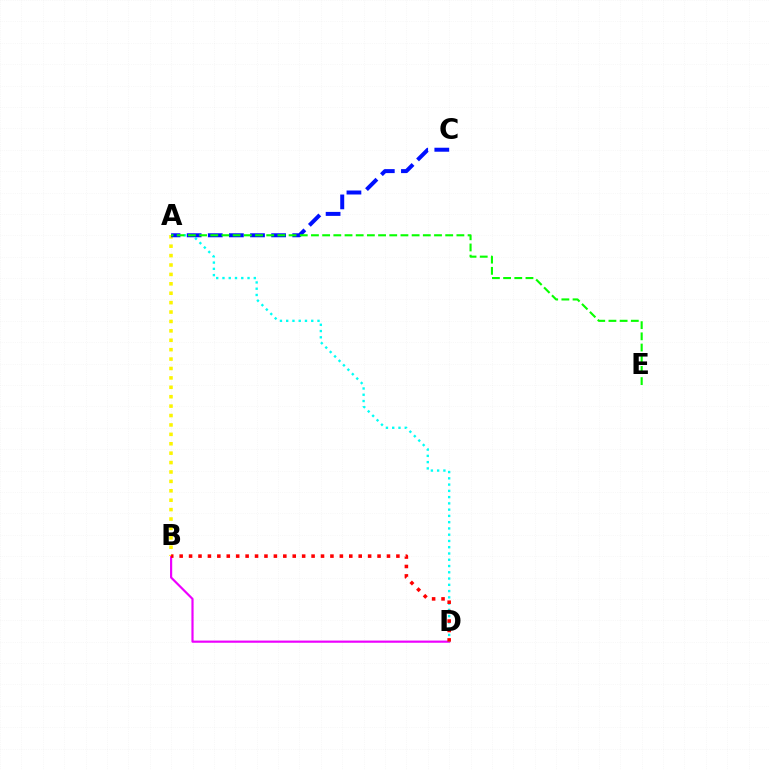{('B', 'D'): [{'color': '#ee00ff', 'line_style': 'solid', 'thickness': 1.57}, {'color': '#ff0000', 'line_style': 'dotted', 'thickness': 2.56}], ('A', 'D'): [{'color': '#00fff6', 'line_style': 'dotted', 'thickness': 1.7}], ('A', 'B'): [{'color': '#fcf500', 'line_style': 'dotted', 'thickness': 2.56}], ('A', 'C'): [{'color': '#0010ff', 'line_style': 'dashed', 'thickness': 2.87}], ('A', 'E'): [{'color': '#08ff00', 'line_style': 'dashed', 'thickness': 1.52}]}